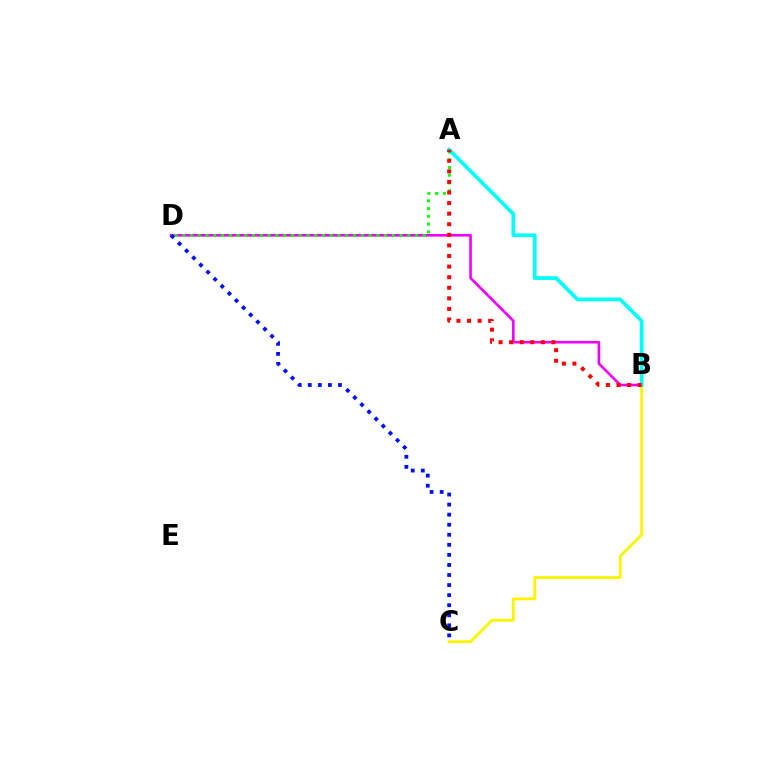{('B', 'D'): [{'color': '#ee00ff', 'line_style': 'solid', 'thickness': 1.88}], ('B', 'C'): [{'color': '#fcf500', 'line_style': 'solid', 'thickness': 2.05}], ('A', 'B'): [{'color': '#00fff6', 'line_style': 'solid', 'thickness': 2.69}, {'color': '#ff0000', 'line_style': 'dotted', 'thickness': 2.88}], ('A', 'D'): [{'color': '#08ff00', 'line_style': 'dotted', 'thickness': 2.11}], ('C', 'D'): [{'color': '#0010ff', 'line_style': 'dotted', 'thickness': 2.73}]}